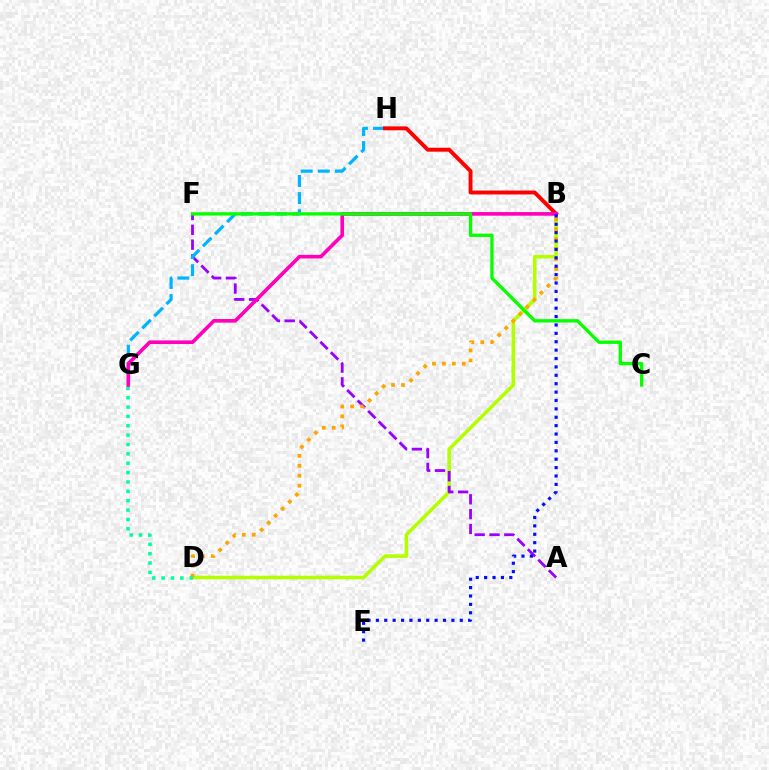{('B', 'D'): [{'color': '#b3ff00', 'line_style': 'solid', 'thickness': 2.57}, {'color': '#ffa500', 'line_style': 'dotted', 'thickness': 2.7}], ('A', 'F'): [{'color': '#9b00ff', 'line_style': 'dashed', 'thickness': 2.02}], ('G', 'H'): [{'color': '#00b5ff', 'line_style': 'dashed', 'thickness': 2.32}], ('B', 'H'): [{'color': '#ff0000', 'line_style': 'solid', 'thickness': 2.81}], ('D', 'G'): [{'color': '#00ff9d', 'line_style': 'dotted', 'thickness': 2.55}], ('B', 'G'): [{'color': '#ff00bd', 'line_style': 'solid', 'thickness': 2.61}], ('B', 'E'): [{'color': '#0010ff', 'line_style': 'dotted', 'thickness': 2.28}], ('C', 'F'): [{'color': '#08ff00', 'line_style': 'solid', 'thickness': 2.4}]}